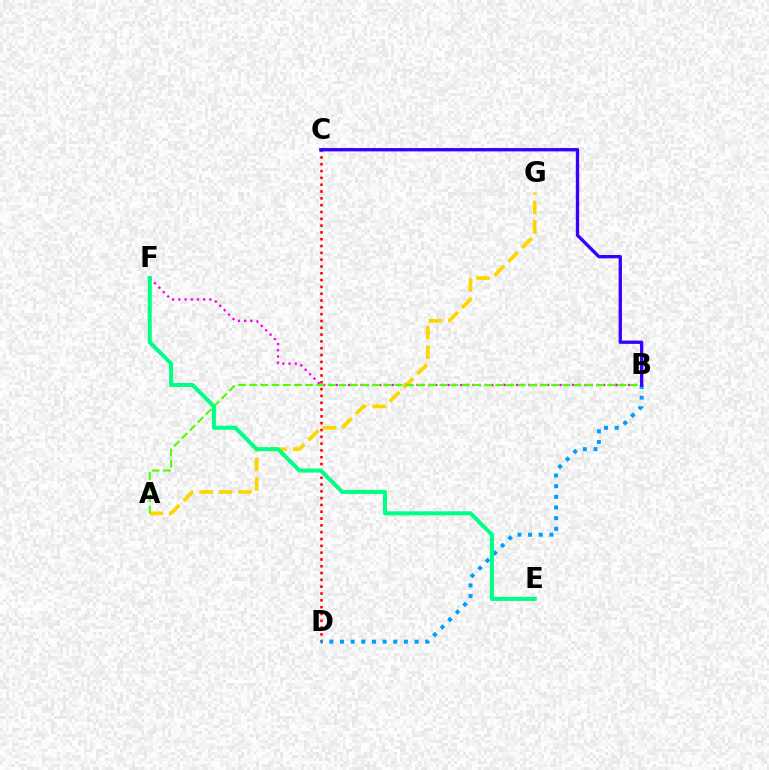{('B', 'F'): [{'color': '#ff00ed', 'line_style': 'dotted', 'thickness': 1.69}], ('C', 'D'): [{'color': '#ff0000', 'line_style': 'dotted', 'thickness': 1.85}], ('A', 'G'): [{'color': '#ffd500', 'line_style': 'dashed', 'thickness': 2.64}], ('B', 'D'): [{'color': '#009eff', 'line_style': 'dotted', 'thickness': 2.89}], ('A', 'B'): [{'color': '#4fff00', 'line_style': 'dashed', 'thickness': 1.52}], ('E', 'F'): [{'color': '#00ff86', 'line_style': 'solid', 'thickness': 2.91}], ('B', 'C'): [{'color': '#3700ff', 'line_style': 'solid', 'thickness': 2.4}]}